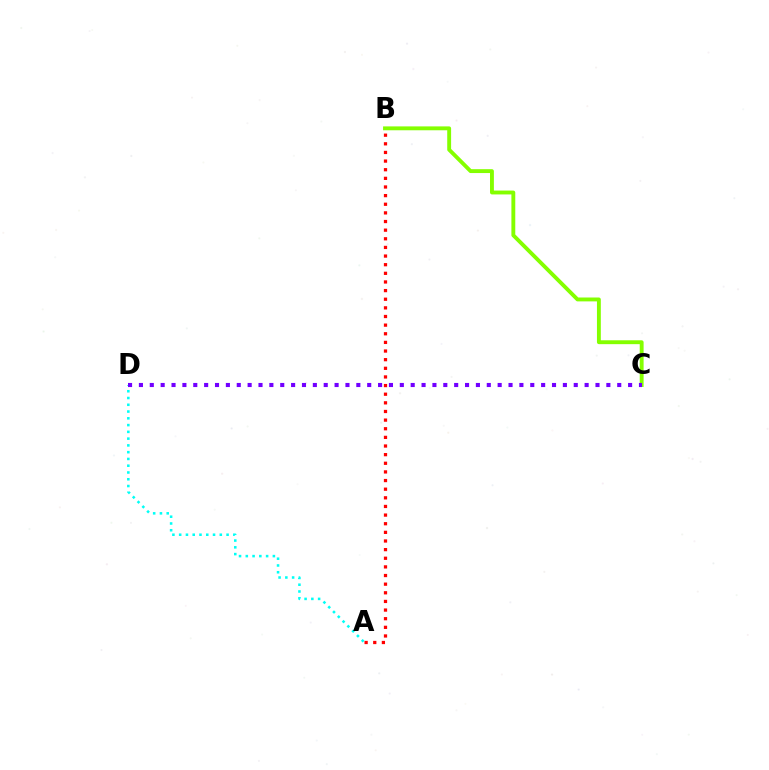{('A', 'D'): [{'color': '#00fff6', 'line_style': 'dotted', 'thickness': 1.84}], ('B', 'C'): [{'color': '#84ff00', 'line_style': 'solid', 'thickness': 2.79}], ('A', 'B'): [{'color': '#ff0000', 'line_style': 'dotted', 'thickness': 2.35}], ('C', 'D'): [{'color': '#7200ff', 'line_style': 'dotted', 'thickness': 2.95}]}